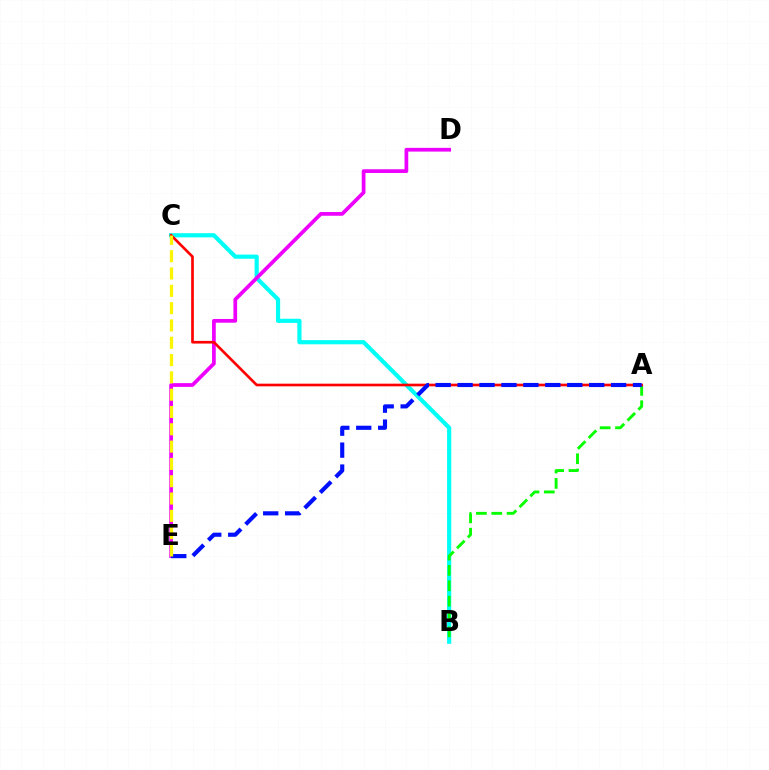{('B', 'C'): [{'color': '#00fff6', 'line_style': 'solid', 'thickness': 3.0}], ('D', 'E'): [{'color': '#ee00ff', 'line_style': 'solid', 'thickness': 2.68}], ('A', 'B'): [{'color': '#08ff00', 'line_style': 'dashed', 'thickness': 2.09}], ('A', 'C'): [{'color': '#ff0000', 'line_style': 'solid', 'thickness': 1.91}], ('A', 'E'): [{'color': '#0010ff', 'line_style': 'dashed', 'thickness': 2.98}], ('C', 'E'): [{'color': '#fcf500', 'line_style': 'dashed', 'thickness': 2.35}]}